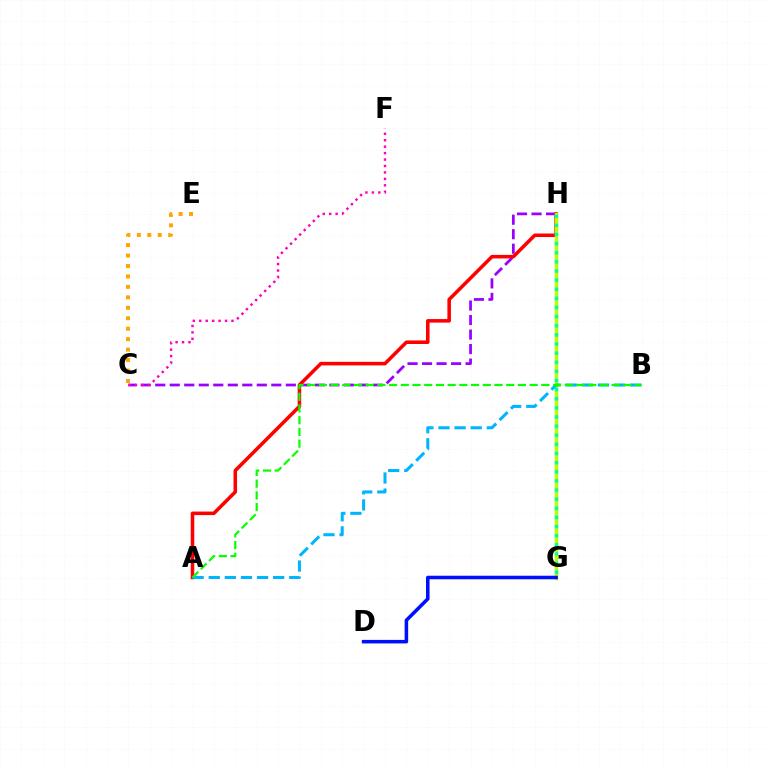{('C', 'H'): [{'color': '#9b00ff', 'line_style': 'dashed', 'thickness': 1.97}], ('C', 'E'): [{'color': '#ffa500', 'line_style': 'dotted', 'thickness': 2.84}], ('A', 'H'): [{'color': '#ff0000', 'line_style': 'solid', 'thickness': 2.55}], ('G', 'H'): [{'color': '#b3ff00', 'line_style': 'solid', 'thickness': 2.47}, {'color': '#00ff9d', 'line_style': 'dotted', 'thickness': 2.48}], ('A', 'B'): [{'color': '#00b5ff', 'line_style': 'dashed', 'thickness': 2.19}, {'color': '#08ff00', 'line_style': 'dashed', 'thickness': 1.59}], ('D', 'G'): [{'color': '#0010ff', 'line_style': 'solid', 'thickness': 2.55}], ('C', 'F'): [{'color': '#ff00bd', 'line_style': 'dotted', 'thickness': 1.75}]}